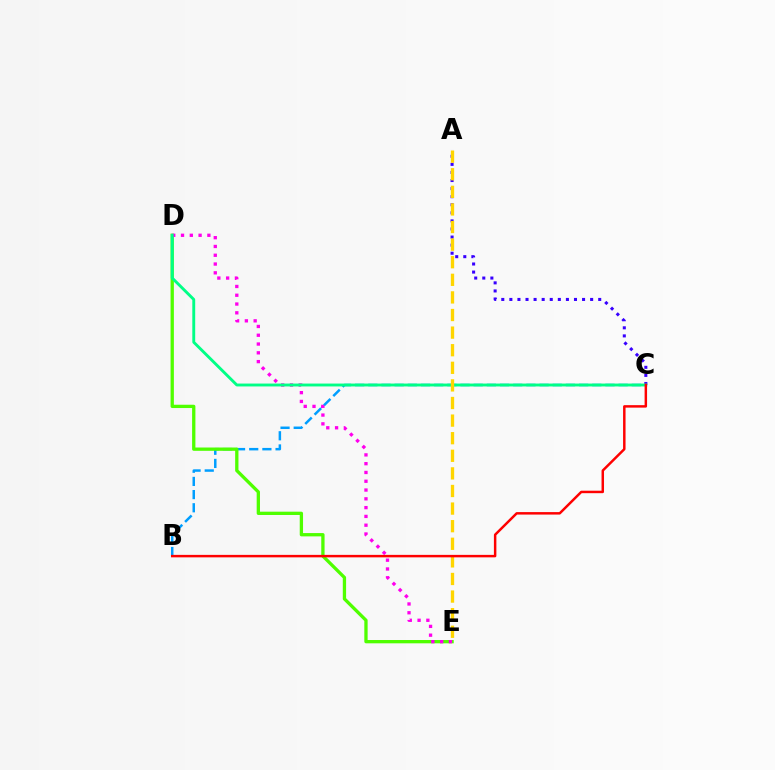{('B', 'C'): [{'color': '#009eff', 'line_style': 'dashed', 'thickness': 1.79}, {'color': '#ff0000', 'line_style': 'solid', 'thickness': 1.78}], ('D', 'E'): [{'color': '#4fff00', 'line_style': 'solid', 'thickness': 2.38}, {'color': '#ff00ed', 'line_style': 'dotted', 'thickness': 2.39}], ('A', 'C'): [{'color': '#3700ff', 'line_style': 'dotted', 'thickness': 2.19}], ('C', 'D'): [{'color': '#00ff86', 'line_style': 'solid', 'thickness': 2.08}], ('A', 'E'): [{'color': '#ffd500', 'line_style': 'dashed', 'thickness': 2.39}]}